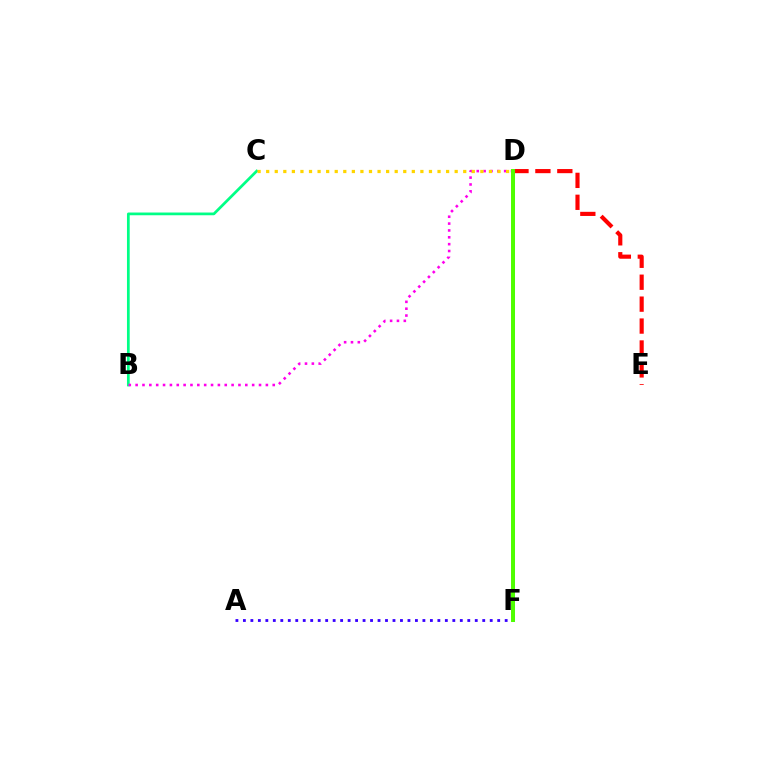{('B', 'C'): [{'color': '#00ff86', 'line_style': 'solid', 'thickness': 1.97}], ('B', 'D'): [{'color': '#ff00ed', 'line_style': 'dotted', 'thickness': 1.86}], ('A', 'F'): [{'color': '#3700ff', 'line_style': 'dotted', 'thickness': 2.03}], ('D', 'F'): [{'color': '#009eff', 'line_style': 'solid', 'thickness': 2.17}, {'color': '#4fff00', 'line_style': 'solid', 'thickness': 2.85}], ('D', 'E'): [{'color': '#ff0000', 'line_style': 'dashed', 'thickness': 2.98}], ('C', 'D'): [{'color': '#ffd500', 'line_style': 'dotted', 'thickness': 2.33}]}